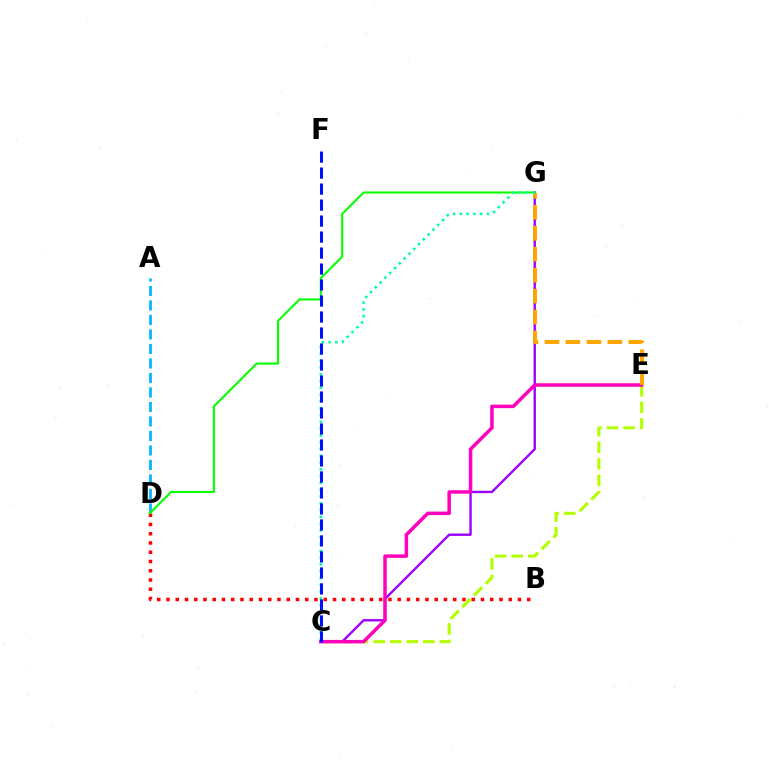{('A', 'D'): [{'color': '#00b5ff', 'line_style': 'dashed', 'thickness': 1.97}], ('C', 'G'): [{'color': '#9b00ff', 'line_style': 'solid', 'thickness': 1.71}, {'color': '#00ff9d', 'line_style': 'dotted', 'thickness': 1.85}], ('B', 'D'): [{'color': '#ff0000', 'line_style': 'dotted', 'thickness': 2.51}], ('D', 'G'): [{'color': '#08ff00', 'line_style': 'solid', 'thickness': 1.5}], ('C', 'E'): [{'color': '#b3ff00', 'line_style': 'dashed', 'thickness': 2.25}, {'color': '#ff00bd', 'line_style': 'solid', 'thickness': 2.52}], ('E', 'G'): [{'color': '#ffa500', 'line_style': 'dashed', 'thickness': 2.85}], ('C', 'F'): [{'color': '#0010ff', 'line_style': 'dashed', 'thickness': 2.17}]}